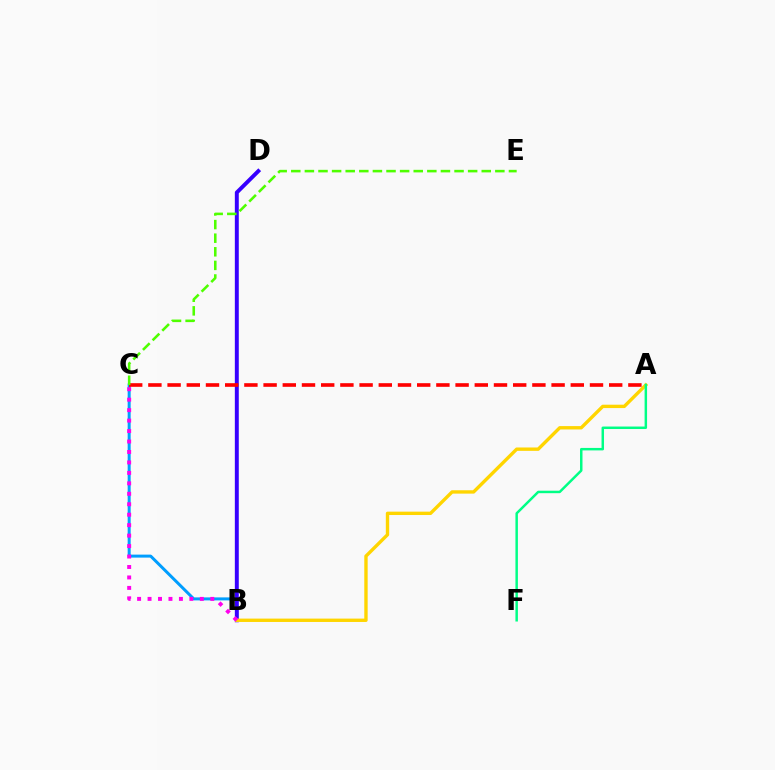{('B', 'C'): [{'color': '#009eff', 'line_style': 'solid', 'thickness': 2.15}, {'color': '#ff00ed', 'line_style': 'dotted', 'thickness': 2.84}], ('B', 'D'): [{'color': '#3700ff', 'line_style': 'solid', 'thickness': 2.83}], ('A', 'B'): [{'color': '#ffd500', 'line_style': 'solid', 'thickness': 2.43}], ('A', 'C'): [{'color': '#ff0000', 'line_style': 'dashed', 'thickness': 2.61}], ('A', 'F'): [{'color': '#00ff86', 'line_style': 'solid', 'thickness': 1.78}], ('C', 'E'): [{'color': '#4fff00', 'line_style': 'dashed', 'thickness': 1.85}]}